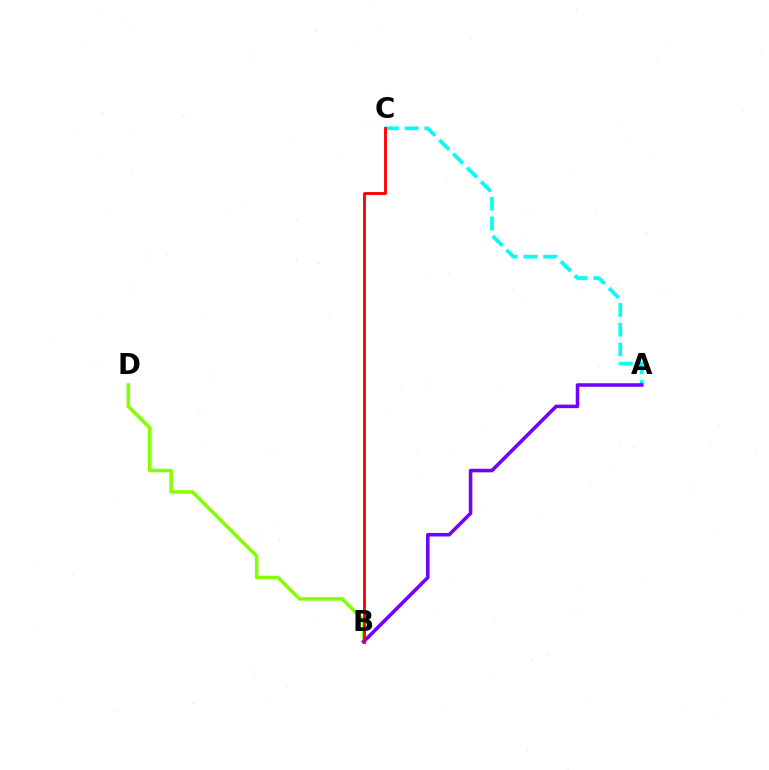{('B', 'D'): [{'color': '#84ff00', 'line_style': 'solid', 'thickness': 2.54}], ('A', 'C'): [{'color': '#00fff6', 'line_style': 'dashed', 'thickness': 2.68}], ('A', 'B'): [{'color': '#7200ff', 'line_style': 'solid', 'thickness': 2.55}], ('B', 'C'): [{'color': '#ff0000', 'line_style': 'solid', 'thickness': 2.05}]}